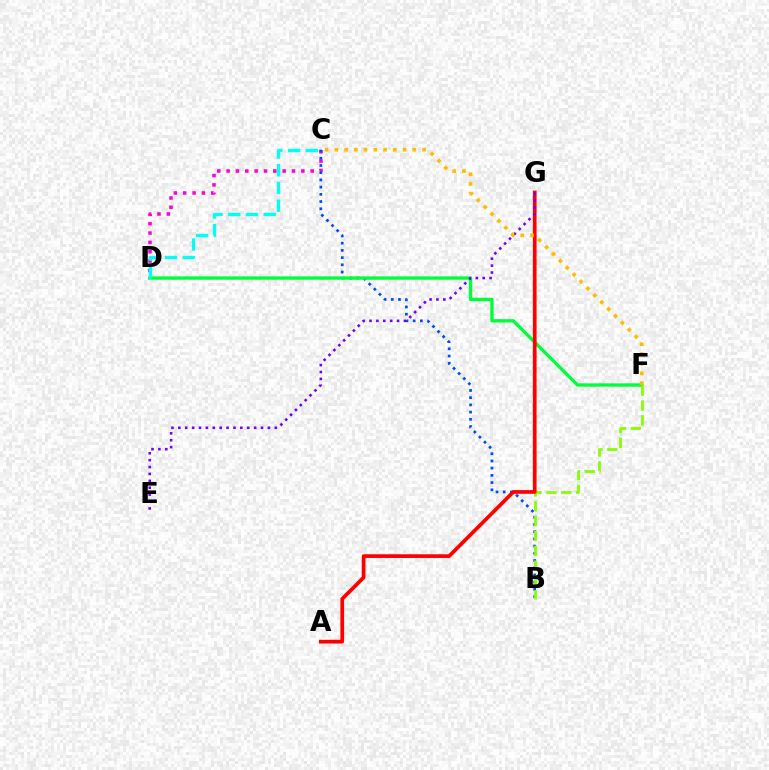{('C', 'D'): [{'color': '#ff00cf', 'line_style': 'dotted', 'thickness': 2.54}, {'color': '#00fff6', 'line_style': 'dashed', 'thickness': 2.4}], ('B', 'C'): [{'color': '#004bff', 'line_style': 'dotted', 'thickness': 1.96}], ('D', 'F'): [{'color': '#00ff39', 'line_style': 'solid', 'thickness': 2.41}], ('B', 'F'): [{'color': '#84ff00', 'line_style': 'dashed', 'thickness': 2.02}], ('A', 'G'): [{'color': '#ff0000', 'line_style': 'solid', 'thickness': 2.68}], ('E', 'G'): [{'color': '#7200ff', 'line_style': 'dotted', 'thickness': 1.87}], ('C', 'F'): [{'color': '#ffbd00', 'line_style': 'dotted', 'thickness': 2.65}]}